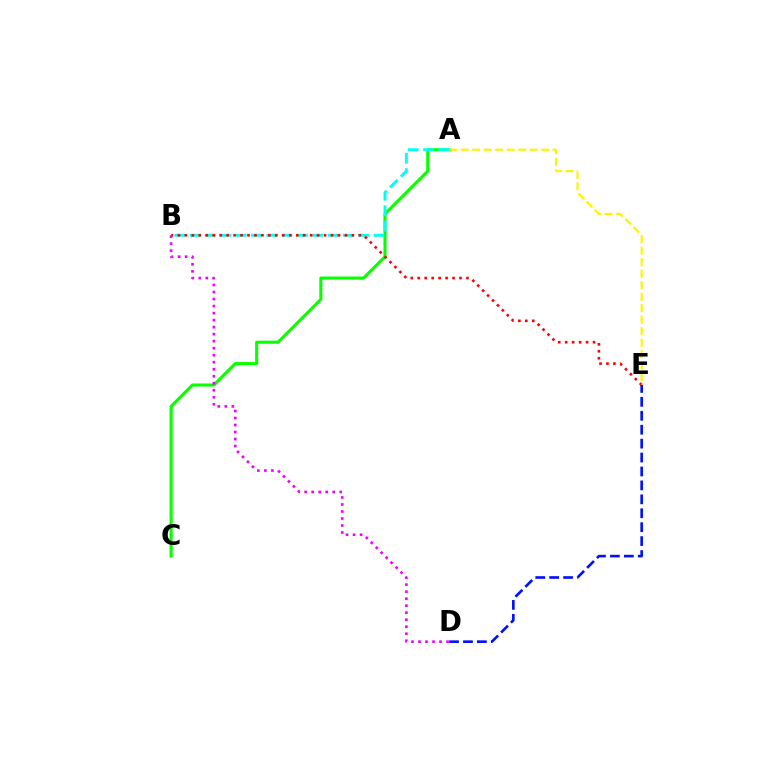{('A', 'C'): [{'color': '#08ff00', 'line_style': 'solid', 'thickness': 2.22}], ('A', 'B'): [{'color': '#00fff6', 'line_style': 'dashed', 'thickness': 2.08}], ('B', 'E'): [{'color': '#ff0000', 'line_style': 'dotted', 'thickness': 1.89}], ('D', 'E'): [{'color': '#0010ff', 'line_style': 'dashed', 'thickness': 1.89}], ('B', 'D'): [{'color': '#ee00ff', 'line_style': 'dotted', 'thickness': 1.91}], ('A', 'E'): [{'color': '#fcf500', 'line_style': 'dashed', 'thickness': 1.56}]}